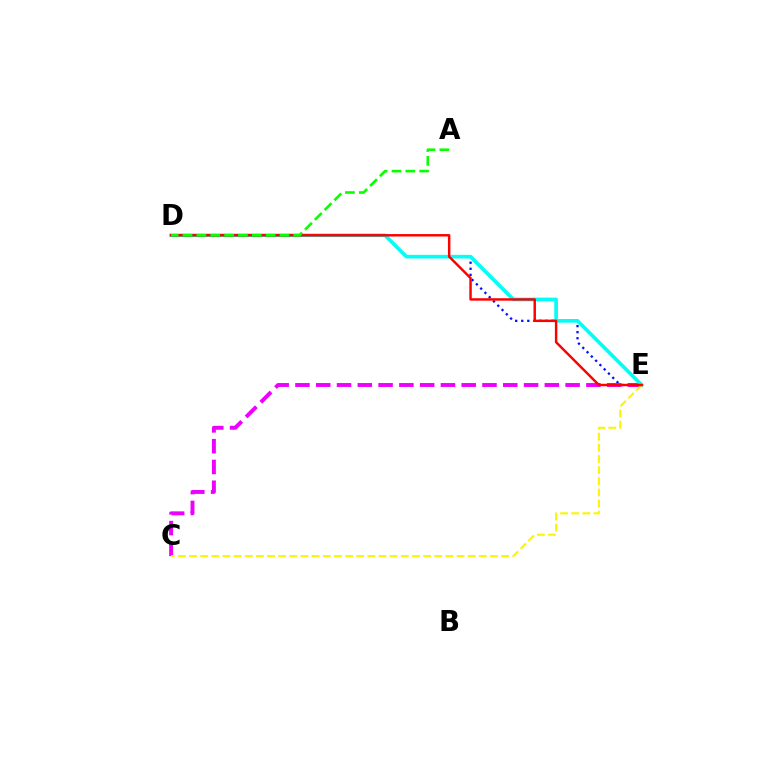{('D', 'E'): [{'color': '#0010ff', 'line_style': 'dotted', 'thickness': 1.64}, {'color': '#00fff6', 'line_style': 'solid', 'thickness': 2.63}, {'color': '#ff0000', 'line_style': 'solid', 'thickness': 1.77}], ('C', 'E'): [{'color': '#ee00ff', 'line_style': 'dashed', 'thickness': 2.82}, {'color': '#fcf500', 'line_style': 'dashed', 'thickness': 1.51}], ('A', 'D'): [{'color': '#08ff00', 'line_style': 'dashed', 'thickness': 1.88}]}